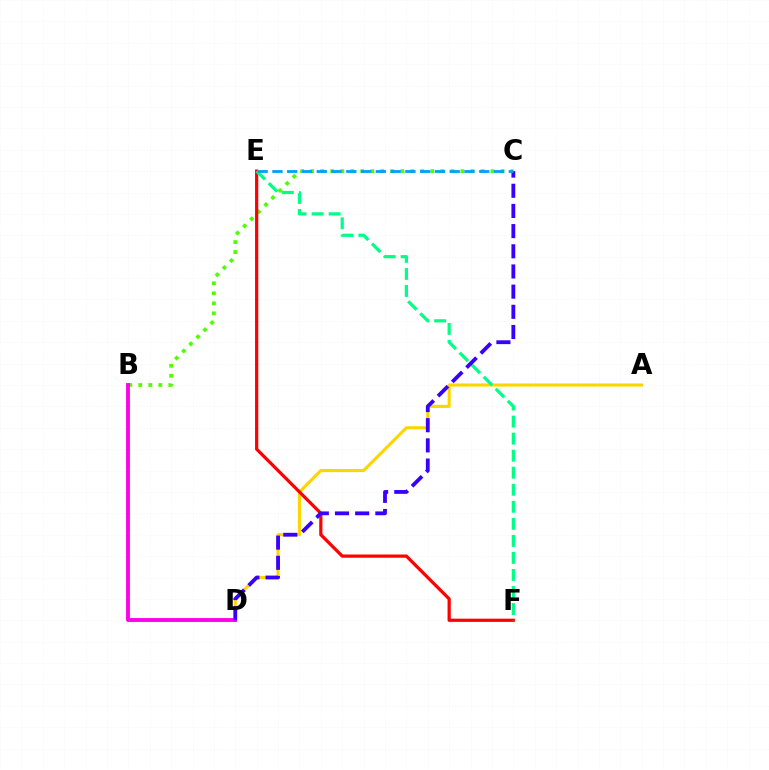{('A', 'D'): [{'color': '#ffd500', 'line_style': 'solid', 'thickness': 2.24}], ('B', 'C'): [{'color': '#4fff00', 'line_style': 'dotted', 'thickness': 2.72}], ('B', 'D'): [{'color': '#ff00ed', 'line_style': 'solid', 'thickness': 2.79}], ('E', 'F'): [{'color': '#ff0000', 'line_style': 'solid', 'thickness': 2.32}, {'color': '#00ff86', 'line_style': 'dashed', 'thickness': 2.31}], ('C', 'D'): [{'color': '#3700ff', 'line_style': 'dashed', 'thickness': 2.74}], ('C', 'E'): [{'color': '#009eff', 'line_style': 'dashed', 'thickness': 2.01}]}